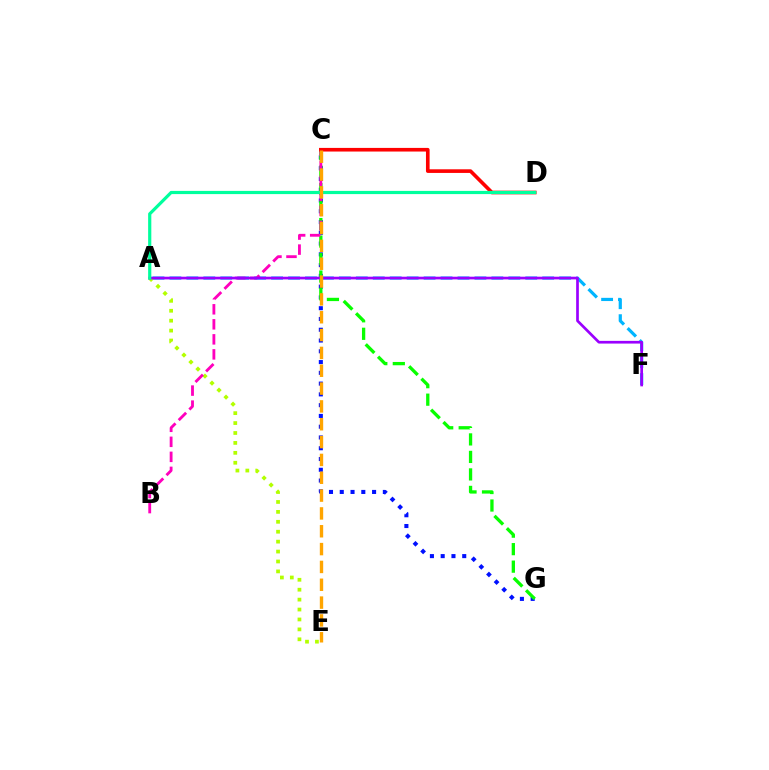{('A', 'F'): [{'color': '#00b5ff', 'line_style': 'dashed', 'thickness': 2.3}, {'color': '#9b00ff', 'line_style': 'solid', 'thickness': 1.94}], ('A', 'E'): [{'color': '#b3ff00', 'line_style': 'dotted', 'thickness': 2.7}], ('C', 'G'): [{'color': '#0010ff', 'line_style': 'dotted', 'thickness': 2.93}, {'color': '#08ff00', 'line_style': 'dashed', 'thickness': 2.38}], ('B', 'C'): [{'color': '#ff00bd', 'line_style': 'dashed', 'thickness': 2.04}], ('C', 'D'): [{'color': '#ff0000', 'line_style': 'solid', 'thickness': 2.62}], ('A', 'D'): [{'color': '#00ff9d', 'line_style': 'solid', 'thickness': 2.3}], ('C', 'E'): [{'color': '#ffa500', 'line_style': 'dashed', 'thickness': 2.42}]}